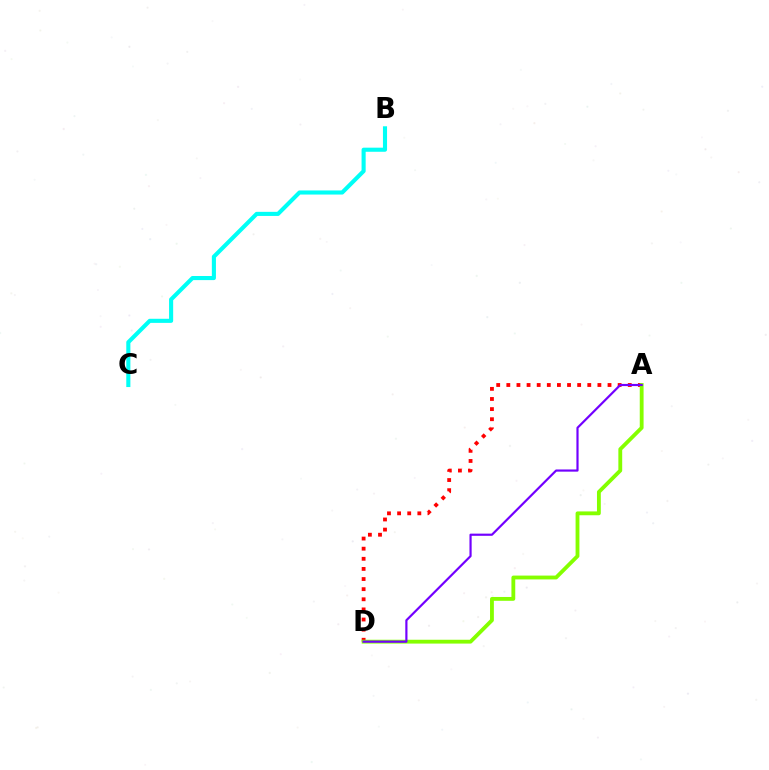{('A', 'D'): [{'color': '#ff0000', 'line_style': 'dotted', 'thickness': 2.75}, {'color': '#84ff00', 'line_style': 'solid', 'thickness': 2.76}, {'color': '#7200ff', 'line_style': 'solid', 'thickness': 1.57}], ('B', 'C'): [{'color': '#00fff6', 'line_style': 'solid', 'thickness': 2.95}]}